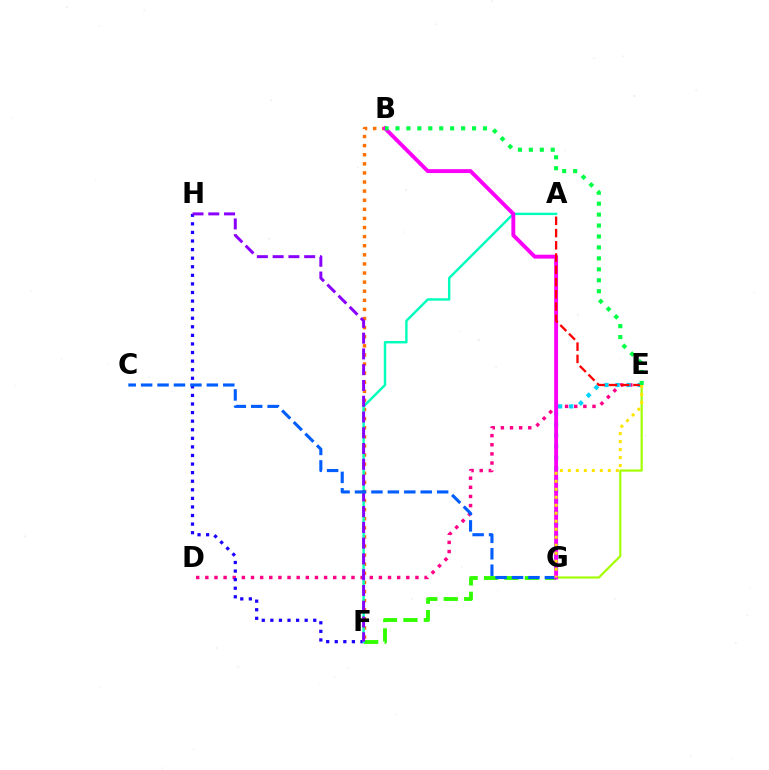{('F', 'G'): [{'color': '#31ff00', 'line_style': 'dashed', 'thickness': 2.78}], ('D', 'E'): [{'color': '#ff0088', 'line_style': 'dotted', 'thickness': 2.48}], ('B', 'F'): [{'color': '#ff7000', 'line_style': 'dotted', 'thickness': 2.47}], ('E', 'G'): [{'color': '#a2ff00', 'line_style': 'solid', 'thickness': 1.57}, {'color': '#00d3ff', 'line_style': 'dotted', 'thickness': 3.0}, {'color': '#ffe600', 'line_style': 'dotted', 'thickness': 2.17}], ('F', 'H'): [{'color': '#1900ff', 'line_style': 'dotted', 'thickness': 2.33}, {'color': '#8a00ff', 'line_style': 'dashed', 'thickness': 2.14}], ('A', 'F'): [{'color': '#00ffbb', 'line_style': 'solid', 'thickness': 1.74}], ('C', 'G'): [{'color': '#005dff', 'line_style': 'dashed', 'thickness': 2.23}], ('B', 'G'): [{'color': '#fa00f9', 'line_style': 'solid', 'thickness': 2.81}], ('A', 'E'): [{'color': '#ff0000', 'line_style': 'dashed', 'thickness': 1.66}], ('B', 'E'): [{'color': '#00ff45', 'line_style': 'dotted', 'thickness': 2.97}]}